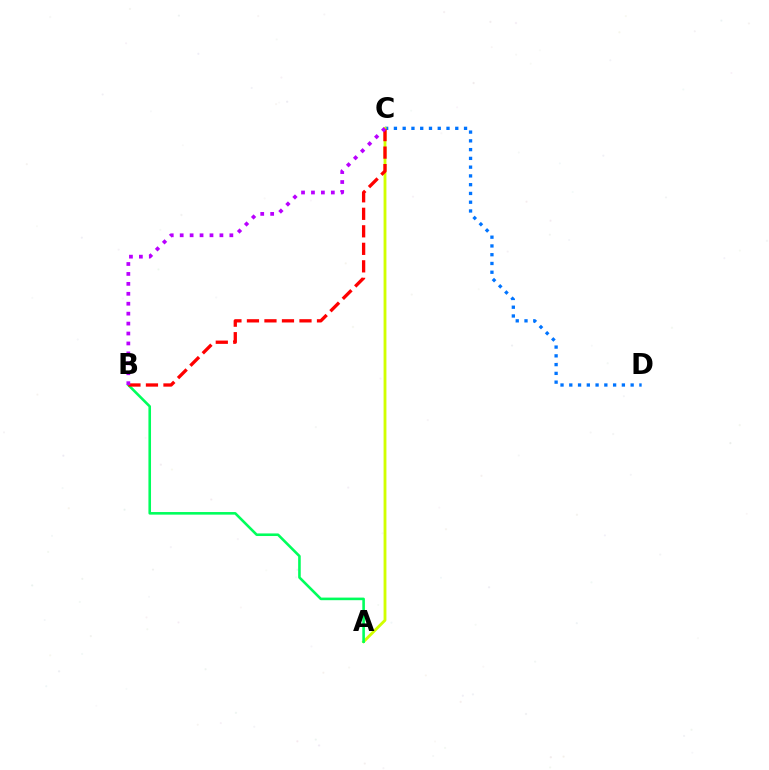{('C', 'D'): [{'color': '#0074ff', 'line_style': 'dotted', 'thickness': 2.38}], ('A', 'C'): [{'color': '#d1ff00', 'line_style': 'solid', 'thickness': 2.05}], ('A', 'B'): [{'color': '#00ff5c', 'line_style': 'solid', 'thickness': 1.87}], ('B', 'C'): [{'color': '#ff0000', 'line_style': 'dashed', 'thickness': 2.38}, {'color': '#b900ff', 'line_style': 'dotted', 'thickness': 2.7}]}